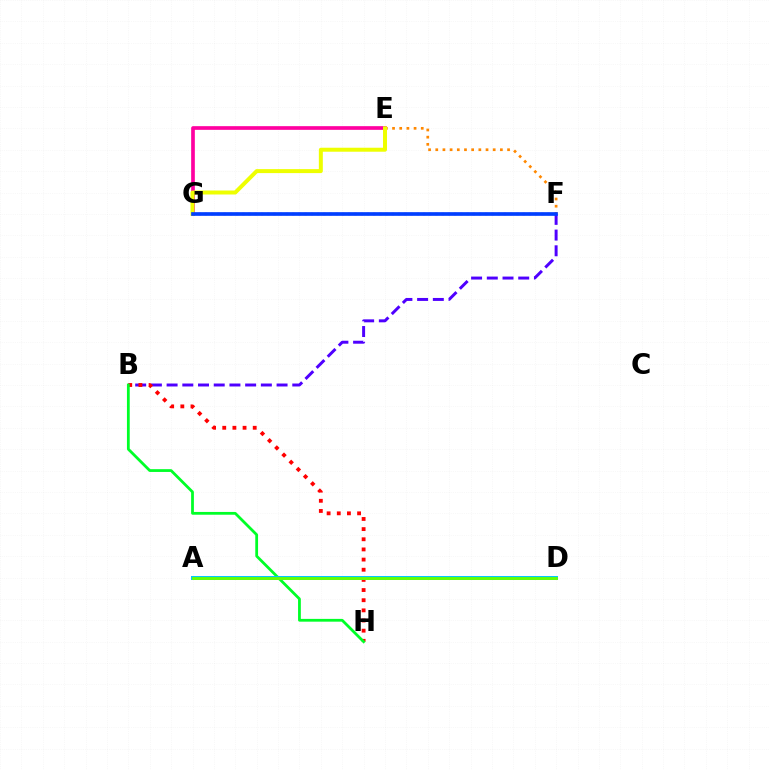{('F', 'G'): [{'color': '#d600ff', 'line_style': 'dotted', 'thickness': 1.69}, {'color': '#003fff', 'line_style': 'solid', 'thickness': 2.64}], ('E', 'G'): [{'color': '#ff00a0', 'line_style': 'solid', 'thickness': 2.65}, {'color': '#eeff00', 'line_style': 'solid', 'thickness': 2.87}], ('B', 'F'): [{'color': '#4f00ff', 'line_style': 'dashed', 'thickness': 2.13}], ('A', 'D'): [{'color': '#00ffaf', 'line_style': 'dashed', 'thickness': 1.82}, {'color': '#00c7ff', 'line_style': 'solid', 'thickness': 2.85}, {'color': '#66ff00', 'line_style': 'solid', 'thickness': 2.07}], ('E', 'F'): [{'color': '#ff8800', 'line_style': 'dotted', 'thickness': 1.95}], ('B', 'H'): [{'color': '#ff0000', 'line_style': 'dotted', 'thickness': 2.76}, {'color': '#00ff27', 'line_style': 'solid', 'thickness': 2.0}]}